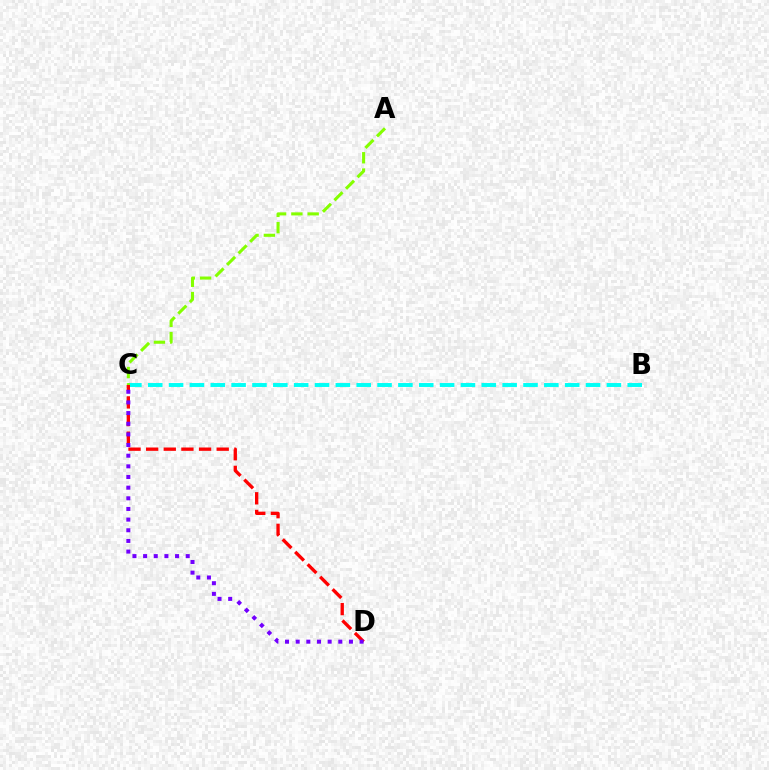{('B', 'C'): [{'color': '#00fff6', 'line_style': 'dashed', 'thickness': 2.83}], ('A', 'C'): [{'color': '#84ff00', 'line_style': 'dashed', 'thickness': 2.21}], ('C', 'D'): [{'color': '#ff0000', 'line_style': 'dashed', 'thickness': 2.4}, {'color': '#7200ff', 'line_style': 'dotted', 'thickness': 2.89}]}